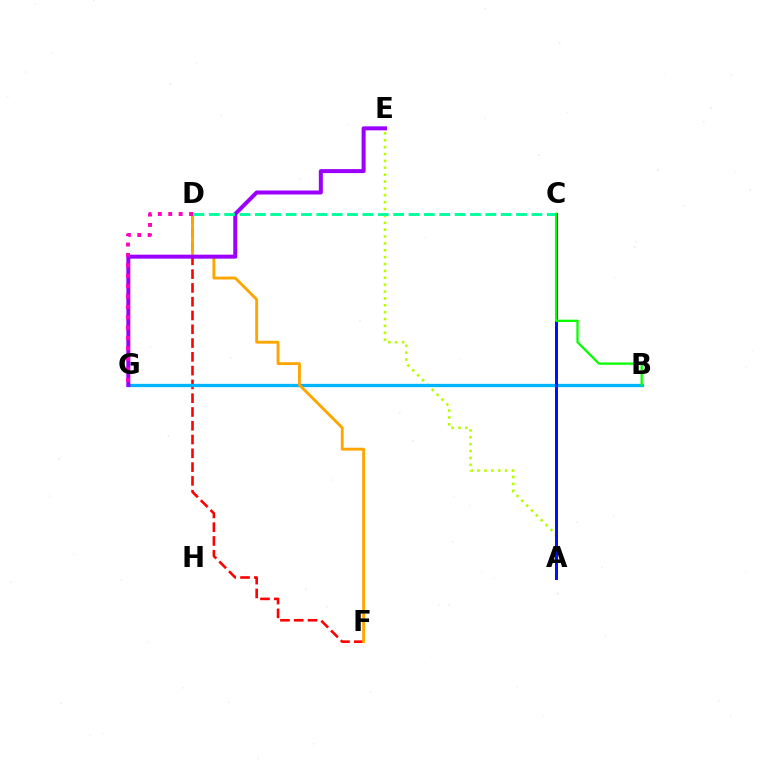{('A', 'E'): [{'color': '#b3ff00', 'line_style': 'dotted', 'thickness': 1.87}], ('D', 'F'): [{'color': '#ff0000', 'line_style': 'dashed', 'thickness': 1.87}, {'color': '#ffa500', 'line_style': 'solid', 'thickness': 2.06}], ('B', 'G'): [{'color': '#00b5ff', 'line_style': 'solid', 'thickness': 2.39}], ('E', 'G'): [{'color': '#9b00ff', 'line_style': 'solid', 'thickness': 2.88}], ('A', 'C'): [{'color': '#0010ff', 'line_style': 'solid', 'thickness': 2.15}], ('D', 'G'): [{'color': '#ff00bd', 'line_style': 'dotted', 'thickness': 2.82}], ('C', 'D'): [{'color': '#00ff9d', 'line_style': 'dashed', 'thickness': 2.09}], ('B', 'C'): [{'color': '#08ff00', 'line_style': 'solid', 'thickness': 1.64}]}